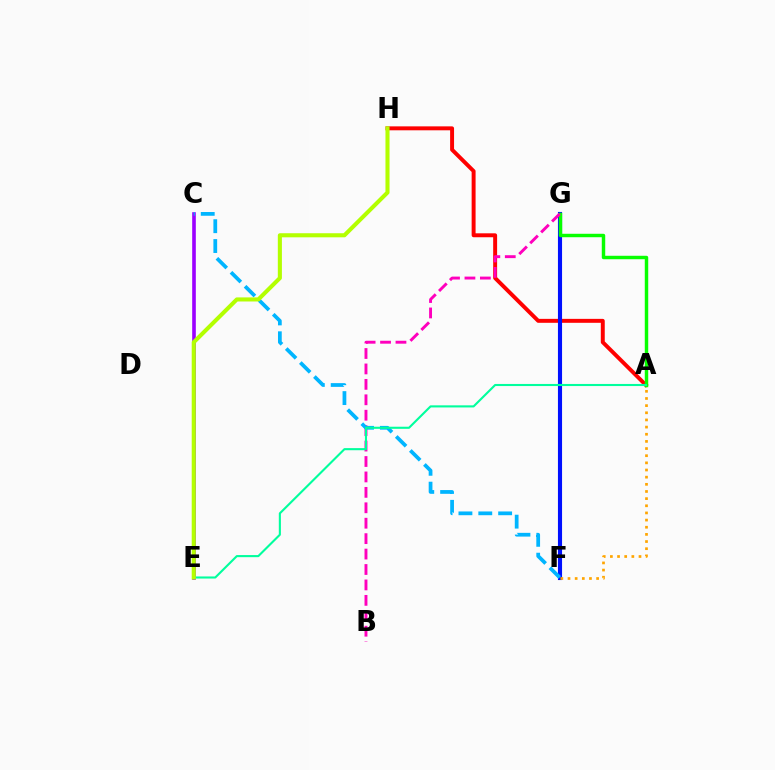{('A', 'H'): [{'color': '#ff0000', 'line_style': 'solid', 'thickness': 2.84}], ('F', 'G'): [{'color': '#0010ff', 'line_style': 'solid', 'thickness': 2.96}], ('A', 'G'): [{'color': '#08ff00', 'line_style': 'solid', 'thickness': 2.48}], ('C', 'E'): [{'color': '#9b00ff', 'line_style': 'solid', 'thickness': 2.61}], ('B', 'G'): [{'color': '#ff00bd', 'line_style': 'dashed', 'thickness': 2.1}], ('A', 'F'): [{'color': '#ffa500', 'line_style': 'dotted', 'thickness': 1.94}], ('C', 'F'): [{'color': '#00b5ff', 'line_style': 'dashed', 'thickness': 2.7}], ('A', 'E'): [{'color': '#00ff9d', 'line_style': 'solid', 'thickness': 1.51}], ('E', 'H'): [{'color': '#b3ff00', 'line_style': 'solid', 'thickness': 2.94}]}